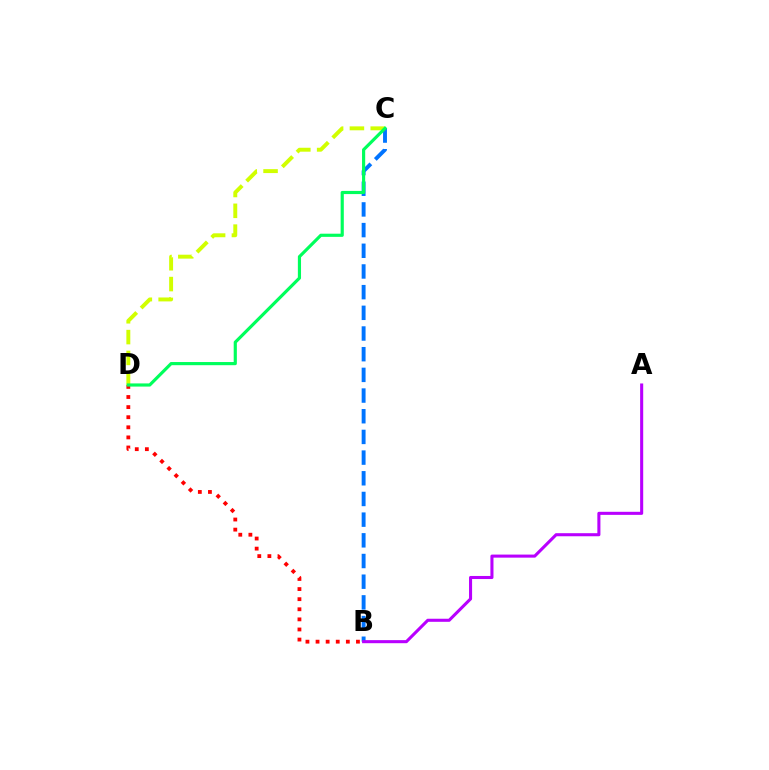{('B', 'C'): [{'color': '#0074ff', 'line_style': 'dashed', 'thickness': 2.81}], ('C', 'D'): [{'color': '#d1ff00', 'line_style': 'dashed', 'thickness': 2.83}, {'color': '#00ff5c', 'line_style': 'solid', 'thickness': 2.28}], ('B', 'D'): [{'color': '#ff0000', 'line_style': 'dotted', 'thickness': 2.74}], ('A', 'B'): [{'color': '#b900ff', 'line_style': 'solid', 'thickness': 2.21}]}